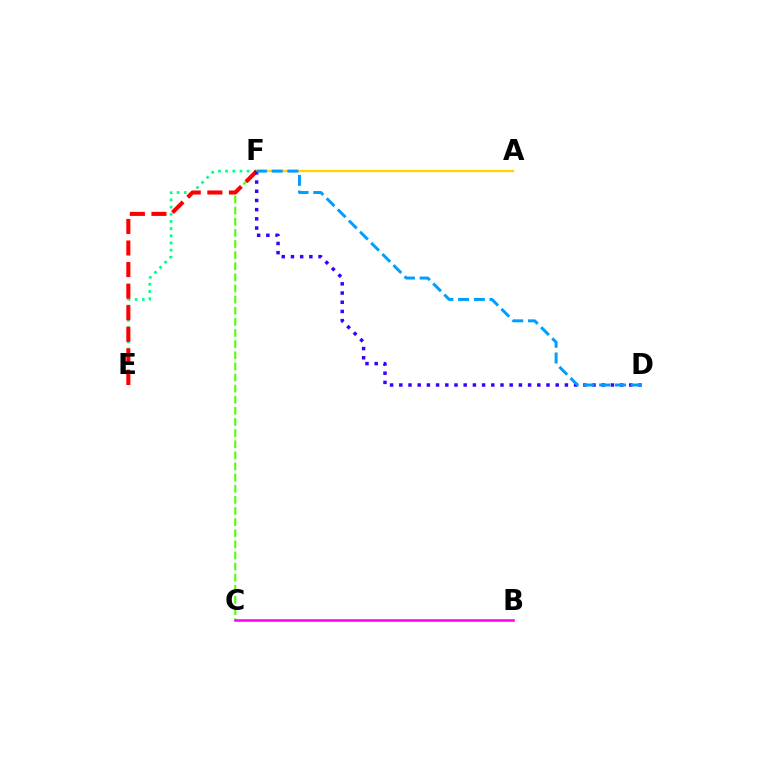{('E', 'F'): [{'color': '#00ff86', 'line_style': 'dotted', 'thickness': 1.95}, {'color': '#ff0000', 'line_style': 'dashed', 'thickness': 2.93}], ('C', 'F'): [{'color': '#4fff00', 'line_style': 'dashed', 'thickness': 1.51}], ('A', 'F'): [{'color': '#ffd500', 'line_style': 'solid', 'thickness': 1.69}], ('D', 'F'): [{'color': '#3700ff', 'line_style': 'dotted', 'thickness': 2.5}, {'color': '#009eff', 'line_style': 'dashed', 'thickness': 2.14}], ('B', 'C'): [{'color': '#ff00ed', 'line_style': 'solid', 'thickness': 1.84}]}